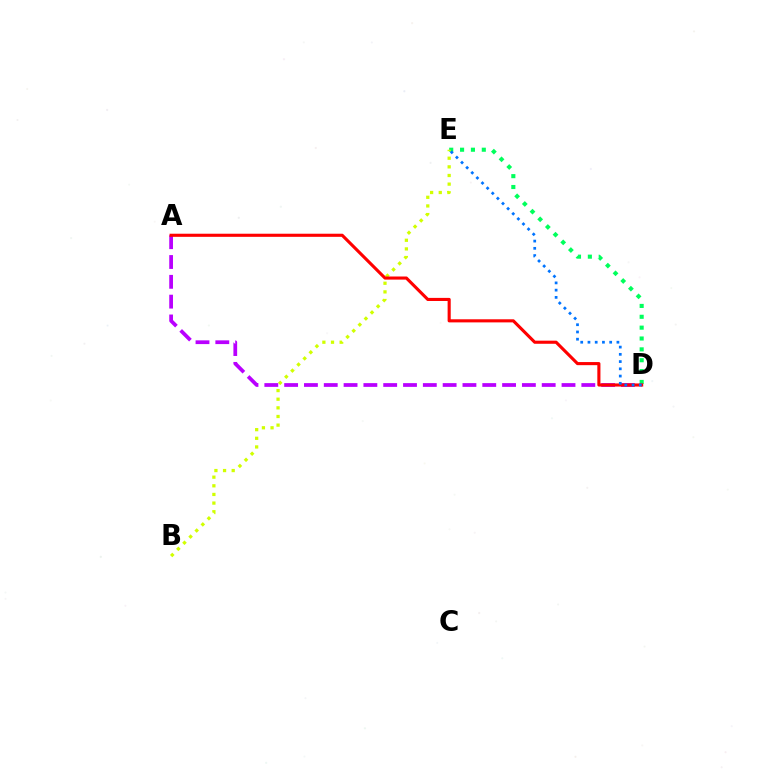{('D', 'E'): [{'color': '#00ff5c', 'line_style': 'dotted', 'thickness': 2.95}, {'color': '#0074ff', 'line_style': 'dotted', 'thickness': 1.97}], ('B', 'E'): [{'color': '#d1ff00', 'line_style': 'dotted', 'thickness': 2.35}], ('A', 'D'): [{'color': '#b900ff', 'line_style': 'dashed', 'thickness': 2.69}, {'color': '#ff0000', 'line_style': 'solid', 'thickness': 2.24}]}